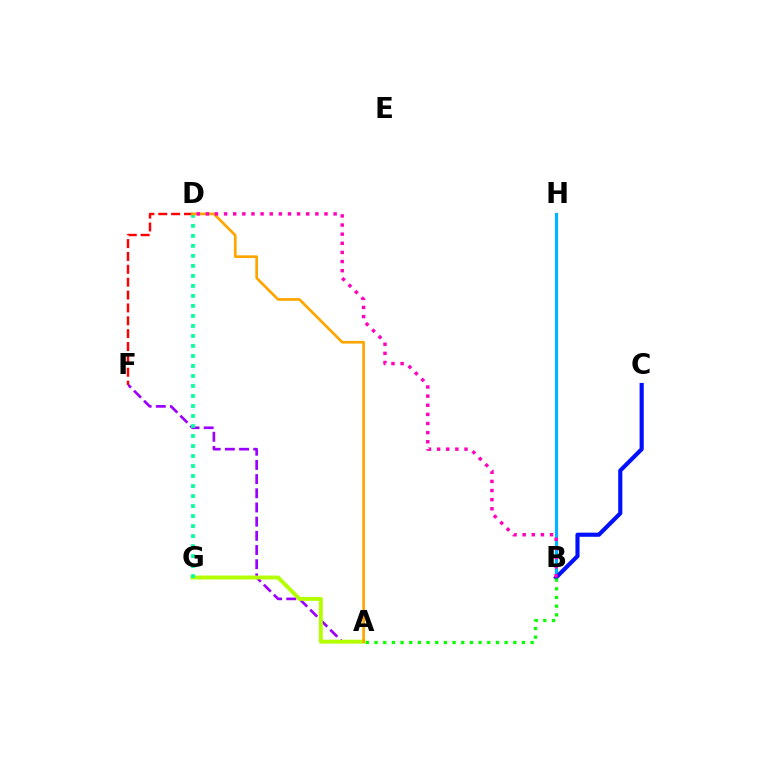{('D', 'F'): [{'color': '#ff0000', 'line_style': 'dashed', 'thickness': 1.75}], ('A', 'F'): [{'color': '#9b00ff', 'line_style': 'dashed', 'thickness': 1.93}], ('A', 'G'): [{'color': '#b3ff00', 'line_style': 'solid', 'thickness': 2.82}], ('D', 'G'): [{'color': '#00ff9d', 'line_style': 'dotted', 'thickness': 2.72}], ('B', 'H'): [{'color': '#00b5ff', 'line_style': 'solid', 'thickness': 2.27}], ('B', 'C'): [{'color': '#0010ff', 'line_style': 'solid', 'thickness': 2.98}], ('A', 'D'): [{'color': '#ffa500', 'line_style': 'solid', 'thickness': 1.94}], ('B', 'D'): [{'color': '#ff00bd', 'line_style': 'dotted', 'thickness': 2.48}], ('A', 'B'): [{'color': '#08ff00', 'line_style': 'dotted', 'thickness': 2.36}]}